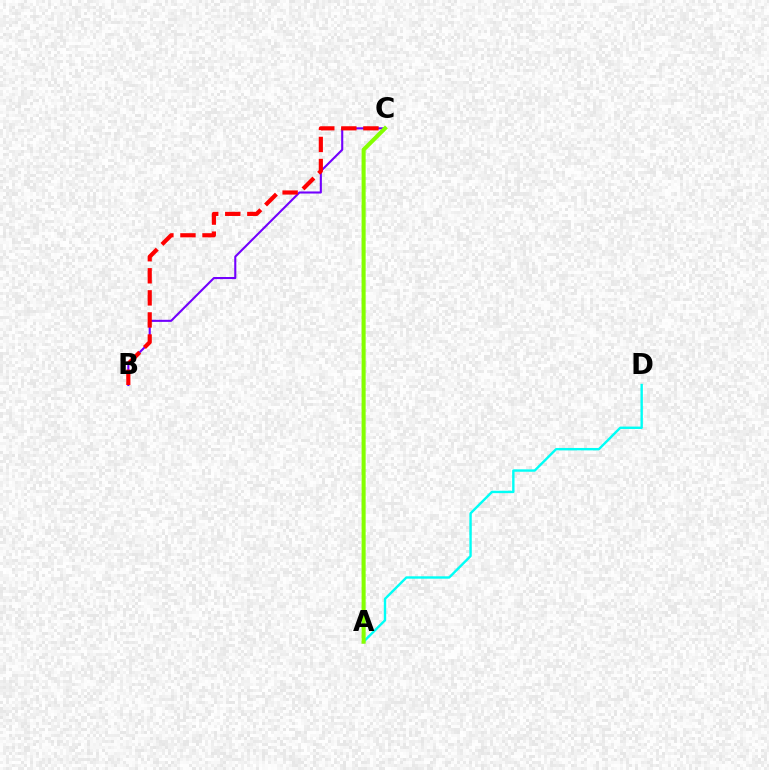{('A', 'D'): [{'color': '#00fff6', 'line_style': 'solid', 'thickness': 1.73}], ('B', 'C'): [{'color': '#7200ff', 'line_style': 'solid', 'thickness': 1.51}, {'color': '#ff0000', 'line_style': 'dashed', 'thickness': 3.0}], ('A', 'C'): [{'color': '#84ff00', 'line_style': 'solid', 'thickness': 2.93}]}